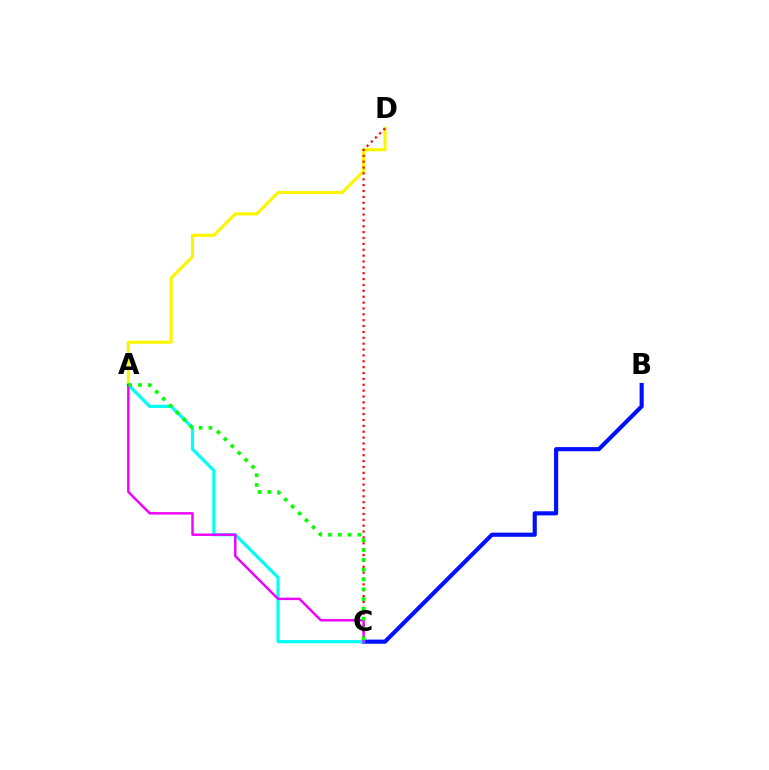{('A', 'D'): [{'color': '#fcf500', 'line_style': 'solid', 'thickness': 2.25}], ('B', 'C'): [{'color': '#0010ff', 'line_style': 'solid', 'thickness': 2.98}], ('A', 'C'): [{'color': '#00fff6', 'line_style': 'solid', 'thickness': 2.28}, {'color': '#ee00ff', 'line_style': 'solid', 'thickness': 1.75}, {'color': '#08ff00', 'line_style': 'dotted', 'thickness': 2.66}], ('C', 'D'): [{'color': '#ff0000', 'line_style': 'dotted', 'thickness': 1.6}]}